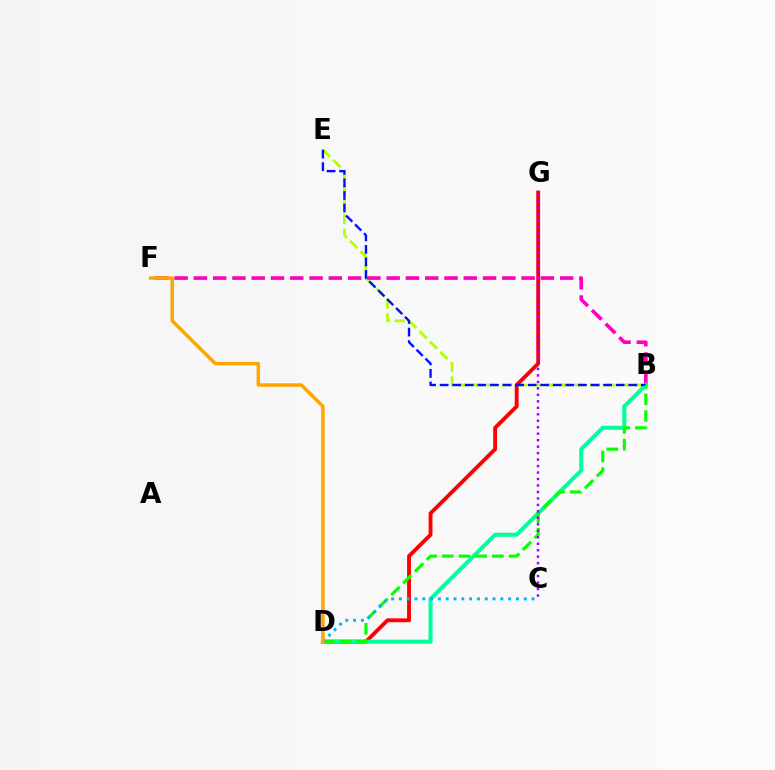{('B', 'E'): [{'color': '#b3ff00', 'line_style': 'dashed', 'thickness': 1.99}, {'color': '#0010ff', 'line_style': 'dashed', 'thickness': 1.71}], ('B', 'F'): [{'color': '#ff00bd', 'line_style': 'dashed', 'thickness': 2.62}], ('D', 'G'): [{'color': '#ff0000', 'line_style': 'solid', 'thickness': 2.79}], ('B', 'D'): [{'color': '#00ff9d', 'line_style': 'solid', 'thickness': 2.92}, {'color': '#08ff00', 'line_style': 'dashed', 'thickness': 2.27}], ('C', 'G'): [{'color': '#9b00ff', 'line_style': 'dotted', 'thickness': 1.76}], ('C', 'D'): [{'color': '#00b5ff', 'line_style': 'dotted', 'thickness': 2.12}], ('D', 'F'): [{'color': '#ffa500', 'line_style': 'solid', 'thickness': 2.51}]}